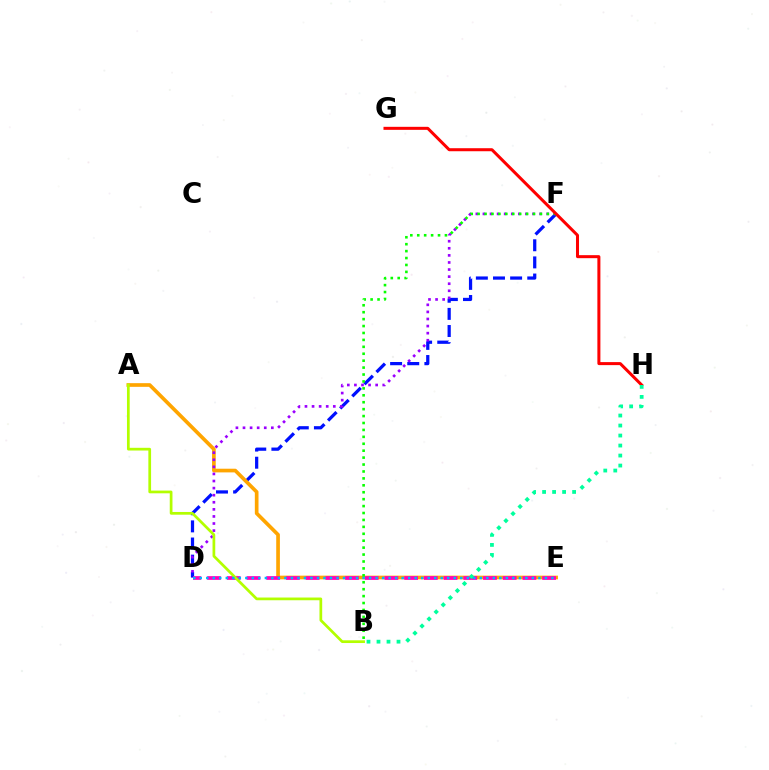{('D', 'F'): [{'color': '#0010ff', 'line_style': 'dashed', 'thickness': 2.33}, {'color': '#9b00ff', 'line_style': 'dotted', 'thickness': 1.92}], ('A', 'E'): [{'color': '#ffa500', 'line_style': 'solid', 'thickness': 2.64}], ('D', 'E'): [{'color': '#ff00bd', 'line_style': 'dashed', 'thickness': 2.68}, {'color': '#00b5ff', 'line_style': 'dotted', 'thickness': 1.77}], ('B', 'F'): [{'color': '#08ff00', 'line_style': 'dotted', 'thickness': 1.88}], ('G', 'H'): [{'color': '#ff0000', 'line_style': 'solid', 'thickness': 2.18}], ('A', 'B'): [{'color': '#b3ff00', 'line_style': 'solid', 'thickness': 1.96}], ('B', 'H'): [{'color': '#00ff9d', 'line_style': 'dotted', 'thickness': 2.72}]}